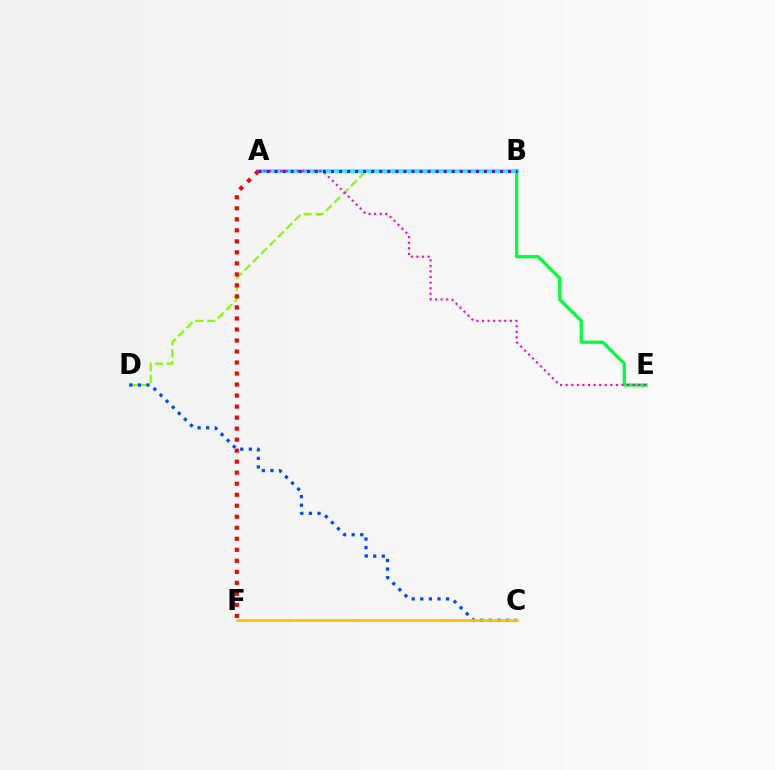{('B', 'D'): [{'color': '#84ff00', 'line_style': 'dashed', 'thickness': 1.6}], ('A', 'B'): [{'color': '#00fff6', 'line_style': 'solid', 'thickness': 2.57}, {'color': '#7200ff', 'line_style': 'dotted', 'thickness': 2.19}], ('A', 'F'): [{'color': '#ff0000', 'line_style': 'dotted', 'thickness': 2.99}], ('B', 'E'): [{'color': '#00ff39', 'line_style': 'solid', 'thickness': 2.31}], ('C', 'D'): [{'color': '#004bff', 'line_style': 'dotted', 'thickness': 2.33}], ('A', 'E'): [{'color': '#ff00cf', 'line_style': 'dotted', 'thickness': 1.52}], ('C', 'F'): [{'color': '#ffbd00', 'line_style': 'solid', 'thickness': 1.88}]}